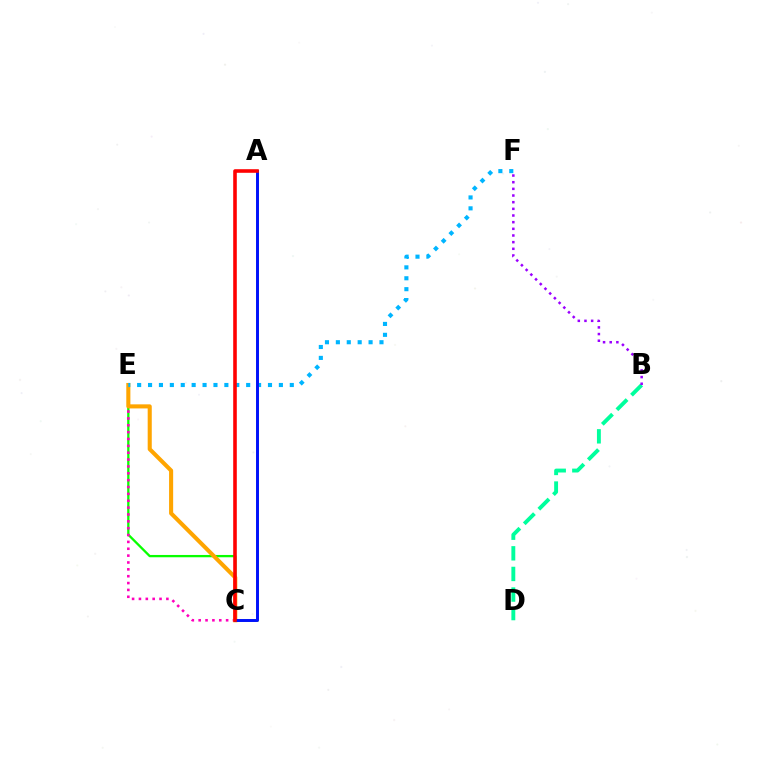{('C', 'E'): [{'color': '#08ff00', 'line_style': 'solid', 'thickness': 1.66}, {'color': '#ff00bd', 'line_style': 'dotted', 'thickness': 1.86}, {'color': '#ffa500', 'line_style': 'solid', 'thickness': 2.94}], ('B', 'D'): [{'color': '#00ff9d', 'line_style': 'dashed', 'thickness': 2.8}], ('B', 'F'): [{'color': '#9b00ff', 'line_style': 'dotted', 'thickness': 1.81}], ('E', 'F'): [{'color': '#00b5ff', 'line_style': 'dotted', 'thickness': 2.96}], ('A', 'C'): [{'color': '#b3ff00', 'line_style': 'solid', 'thickness': 2.04}, {'color': '#0010ff', 'line_style': 'solid', 'thickness': 2.11}, {'color': '#ff0000', 'line_style': 'solid', 'thickness': 2.58}]}